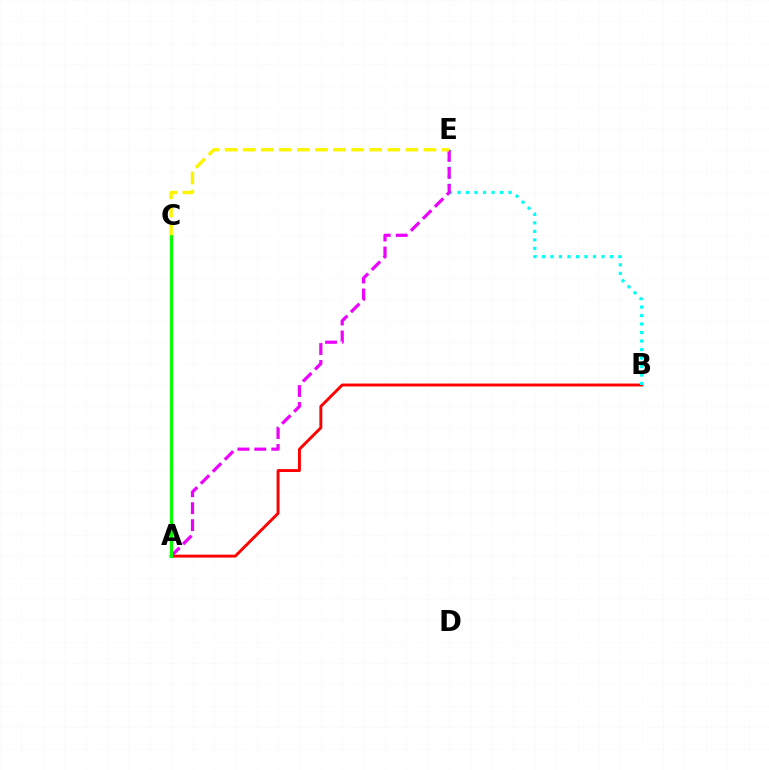{('A', 'B'): [{'color': '#ff0000', 'line_style': 'solid', 'thickness': 2.1}], ('B', 'E'): [{'color': '#00fff6', 'line_style': 'dotted', 'thickness': 2.31}], ('A', 'E'): [{'color': '#ee00ff', 'line_style': 'dashed', 'thickness': 2.3}], ('A', 'C'): [{'color': '#0010ff', 'line_style': 'dashed', 'thickness': 1.86}, {'color': '#08ff00', 'line_style': 'solid', 'thickness': 2.26}], ('C', 'E'): [{'color': '#fcf500', 'line_style': 'dashed', 'thickness': 2.46}]}